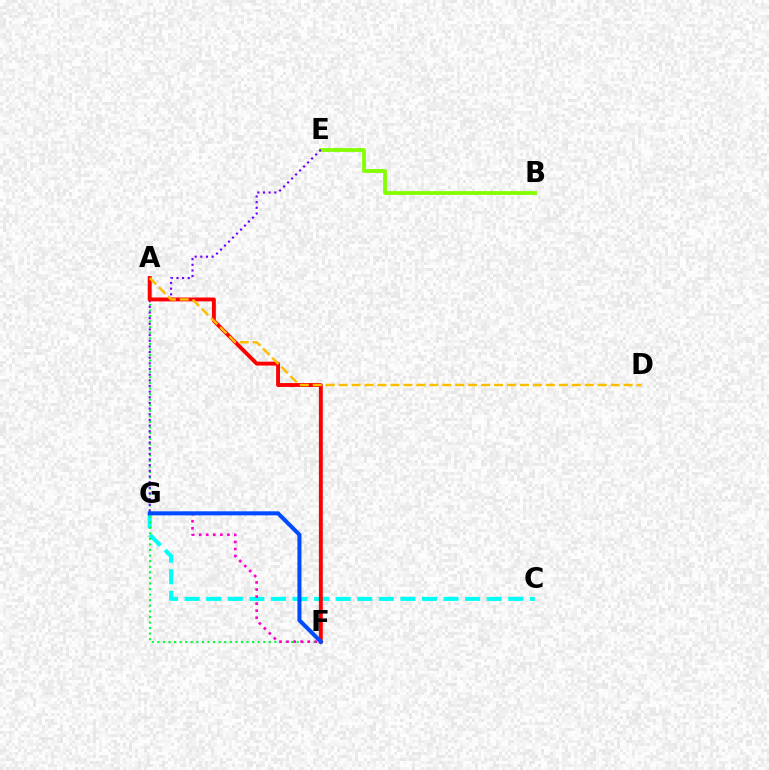{('C', 'G'): [{'color': '#00fff6', 'line_style': 'dashed', 'thickness': 2.93}], ('A', 'F'): [{'color': '#00ff39', 'line_style': 'dotted', 'thickness': 1.51}, {'color': '#ff0000', 'line_style': 'solid', 'thickness': 2.8}], ('B', 'E'): [{'color': '#84ff00', 'line_style': 'solid', 'thickness': 2.72}], ('E', 'G'): [{'color': '#7200ff', 'line_style': 'dotted', 'thickness': 1.54}], ('F', 'G'): [{'color': '#ff00cf', 'line_style': 'dotted', 'thickness': 1.92}, {'color': '#004bff', 'line_style': 'solid', 'thickness': 2.92}], ('A', 'D'): [{'color': '#ffbd00', 'line_style': 'dashed', 'thickness': 1.76}]}